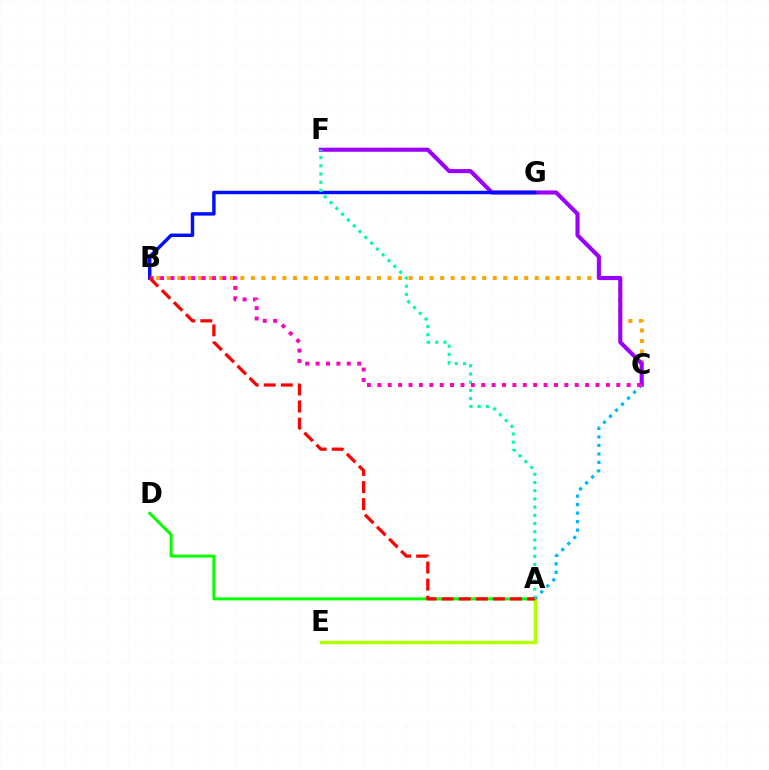{('B', 'C'): [{'color': '#ffa500', 'line_style': 'dotted', 'thickness': 2.86}, {'color': '#ff00bd', 'line_style': 'dotted', 'thickness': 2.82}], ('A', 'E'): [{'color': '#b3ff00', 'line_style': 'solid', 'thickness': 2.51}], ('A', 'D'): [{'color': '#08ff00', 'line_style': 'solid', 'thickness': 2.15}], ('C', 'F'): [{'color': '#9b00ff', 'line_style': 'solid', 'thickness': 2.95}], ('A', 'C'): [{'color': '#00b5ff', 'line_style': 'dotted', 'thickness': 2.31}], ('B', 'G'): [{'color': '#0010ff', 'line_style': 'solid', 'thickness': 2.48}], ('A', 'F'): [{'color': '#00ff9d', 'line_style': 'dotted', 'thickness': 2.23}], ('A', 'B'): [{'color': '#ff0000', 'line_style': 'dashed', 'thickness': 2.32}]}